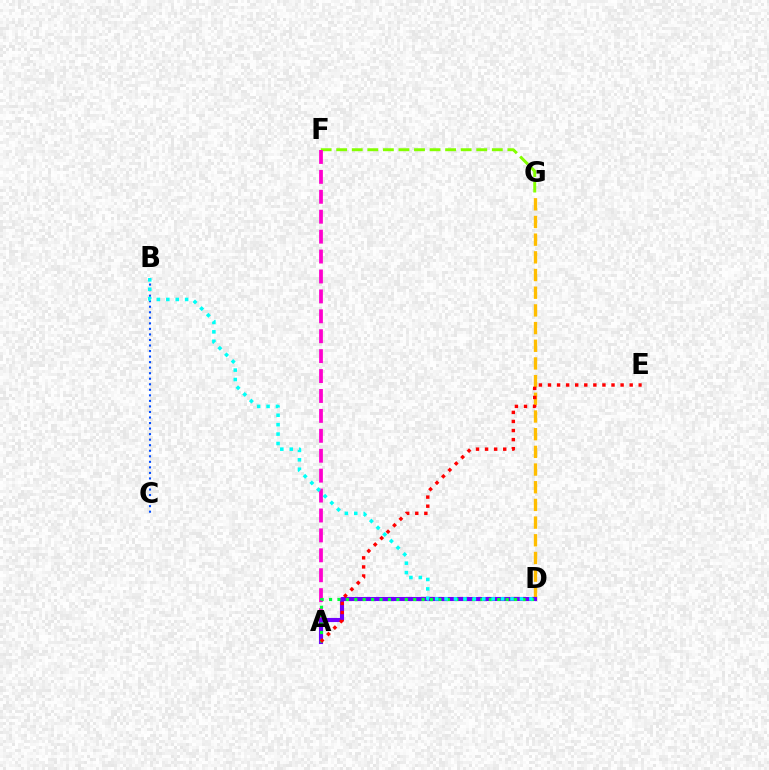{('F', 'G'): [{'color': '#84ff00', 'line_style': 'dashed', 'thickness': 2.11}], ('D', 'G'): [{'color': '#ffbd00', 'line_style': 'dashed', 'thickness': 2.4}], ('B', 'C'): [{'color': '#004bff', 'line_style': 'dotted', 'thickness': 1.5}], ('A', 'F'): [{'color': '#ff00cf', 'line_style': 'dashed', 'thickness': 2.71}], ('A', 'D'): [{'color': '#7200ff', 'line_style': 'solid', 'thickness': 2.96}, {'color': '#00ff39', 'line_style': 'dotted', 'thickness': 2.29}], ('A', 'E'): [{'color': '#ff0000', 'line_style': 'dotted', 'thickness': 2.47}], ('B', 'D'): [{'color': '#00fff6', 'line_style': 'dotted', 'thickness': 2.56}]}